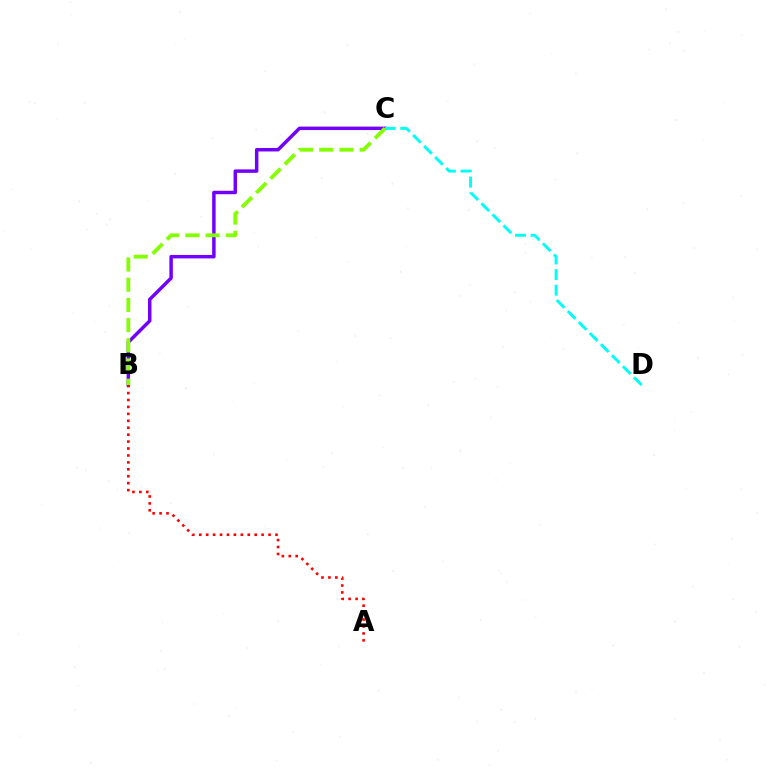{('B', 'C'): [{'color': '#7200ff', 'line_style': 'solid', 'thickness': 2.5}, {'color': '#84ff00', 'line_style': 'dashed', 'thickness': 2.74}], ('A', 'B'): [{'color': '#ff0000', 'line_style': 'dotted', 'thickness': 1.88}], ('C', 'D'): [{'color': '#00fff6', 'line_style': 'dashed', 'thickness': 2.12}]}